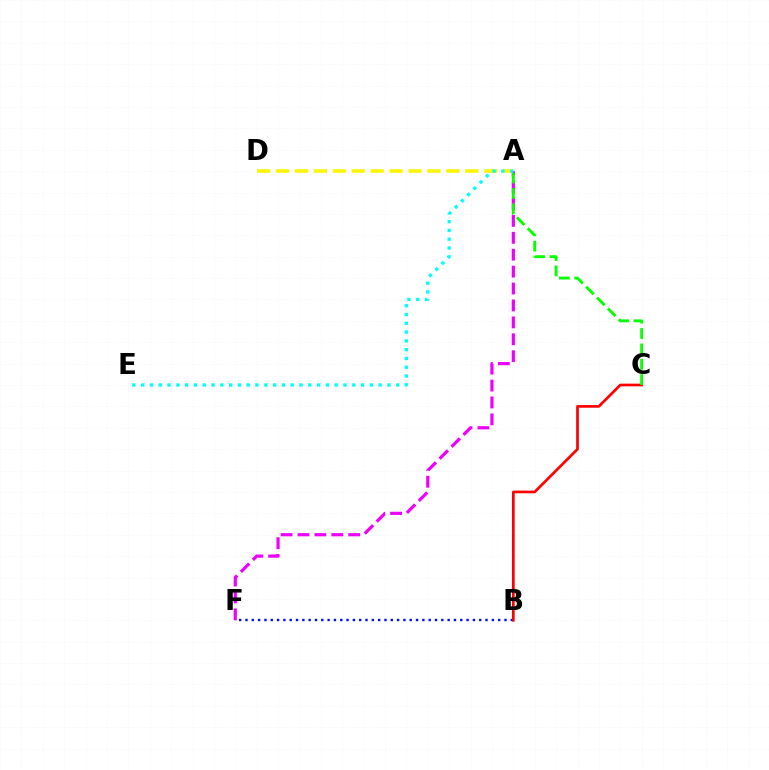{('A', 'D'): [{'color': '#fcf500', 'line_style': 'dashed', 'thickness': 2.57}], ('A', 'F'): [{'color': '#ee00ff', 'line_style': 'dashed', 'thickness': 2.3}], ('B', 'F'): [{'color': '#0010ff', 'line_style': 'dotted', 'thickness': 1.72}], ('B', 'C'): [{'color': '#ff0000', 'line_style': 'solid', 'thickness': 1.94}], ('A', 'E'): [{'color': '#00fff6', 'line_style': 'dotted', 'thickness': 2.39}], ('A', 'C'): [{'color': '#08ff00', 'line_style': 'dashed', 'thickness': 2.09}]}